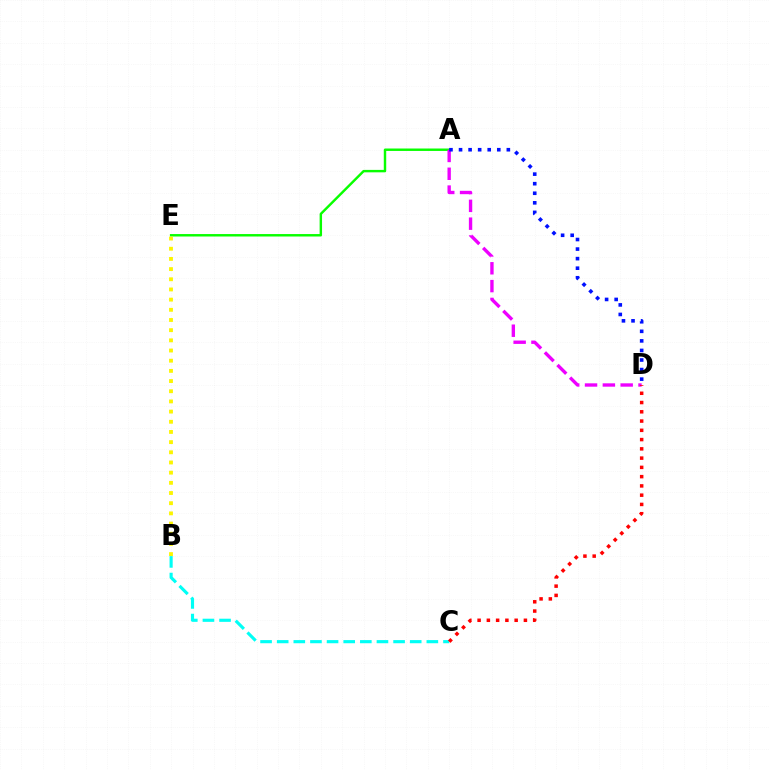{('A', 'E'): [{'color': '#08ff00', 'line_style': 'solid', 'thickness': 1.75}], ('B', 'E'): [{'color': '#fcf500', 'line_style': 'dotted', 'thickness': 2.77}], ('B', 'C'): [{'color': '#00fff6', 'line_style': 'dashed', 'thickness': 2.26}], ('A', 'D'): [{'color': '#ee00ff', 'line_style': 'dashed', 'thickness': 2.42}, {'color': '#0010ff', 'line_style': 'dotted', 'thickness': 2.6}], ('C', 'D'): [{'color': '#ff0000', 'line_style': 'dotted', 'thickness': 2.52}]}